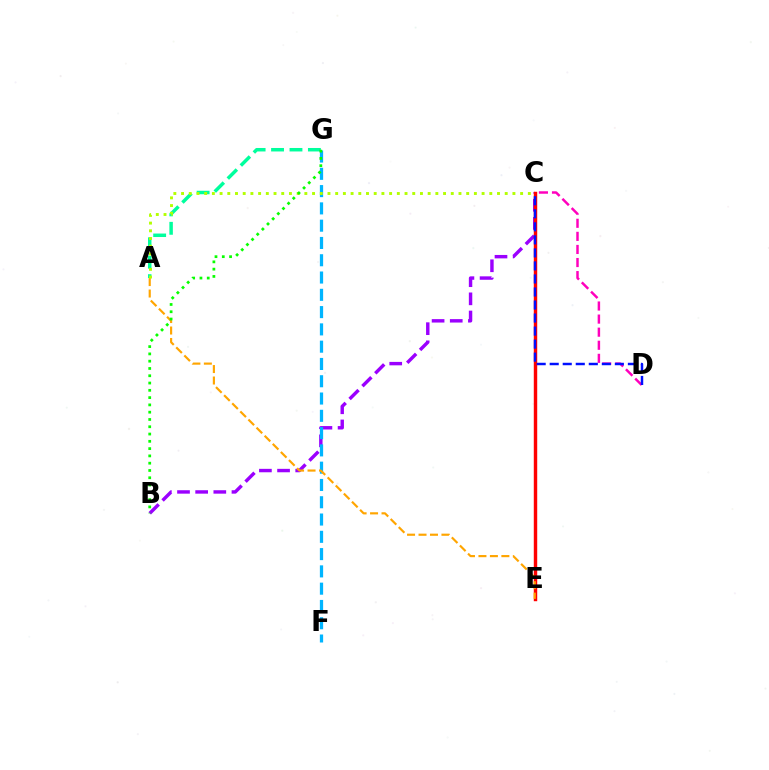{('C', 'D'): [{'color': '#ff00bd', 'line_style': 'dashed', 'thickness': 1.78}, {'color': '#0010ff', 'line_style': 'dashed', 'thickness': 1.77}], ('B', 'C'): [{'color': '#9b00ff', 'line_style': 'dashed', 'thickness': 2.47}], ('C', 'E'): [{'color': '#ff0000', 'line_style': 'solid', 'thickness': 2.47}], ('A', 'G'): [{'color': '#00ff9d', 'line_style': 'dashed', 'thickness': 2.5}], ('F', 'G'): [{'color': '#00b5ff', 'line_style': 'dashed', 'thickness': 2.35}], ('A', 'E'): [{'color': '#ffa500', 'line_style': 'dashed', 'thickness': 1.56}], ('A', 'C'): [{'color': '#b3ff00', 'line_style': 'dotted', 'thickness': 2.09}], ('B', 'G'): [{'color': '#08ff00', 'line_style': 'dotted', 'thickness': 1.98}]}